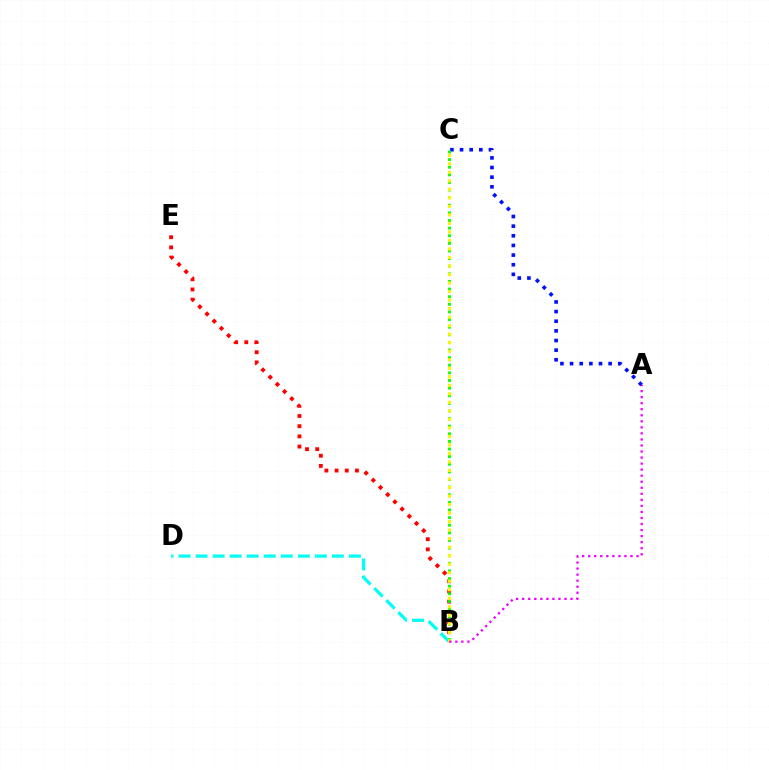{('B', 'E'): [{'color': '#ff0000', 'line_style': 'dotted', 'thickness': 2.77}], ('A', 'C'): [{'color': '#0010ff', 'line_style': 'dotted', 'thickness': 2.62}], ('B', 'C'): [{'color': '#08ff00', 'line_style': 'dotted', 'thickness': 2.07}, {'color': '#fcf500', 'line_style': 'dotted', 'thickness': 2.31}], ('B', 'D'): [{'color': '#00fff6', 'line_style': 'dashed', 'thickness': 2.31}], ('A', 'B'): [{'color': '#ee00ff', 'line_style': 'dotted', 'thickness': 1.64}]}